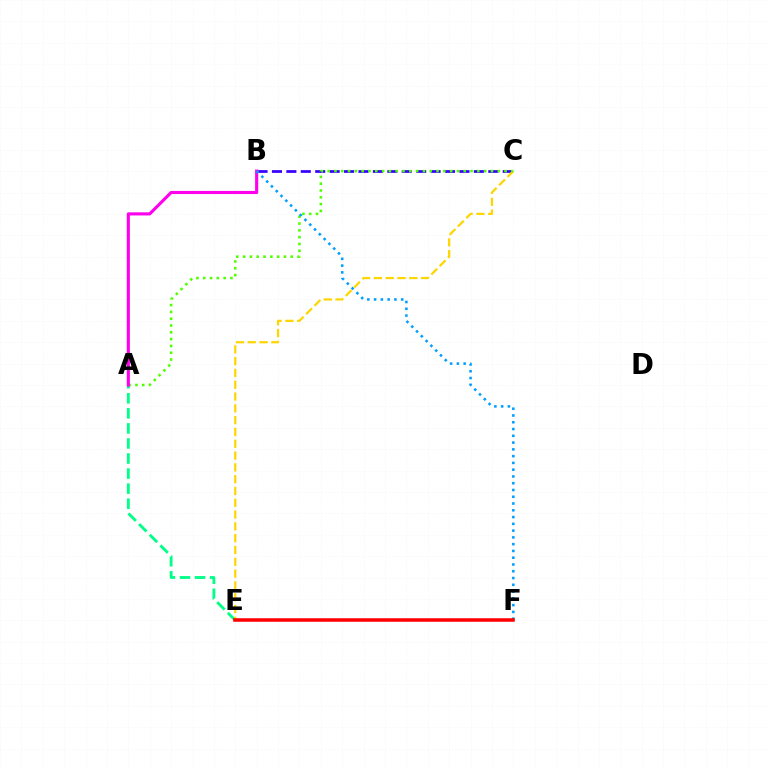{('B', 'C'): [{'color': '#3700ff', 'line_style': 'dashed', 'thickness': 1.96}], ('A', 'E'): [{'color': '#00ff86', 'line_style': 'dashed', 'thickness': 2.05}], ('C', 'E'): [{'color': '#ffd500', 'line_style': 'dashed', 'thickness': 1.6}], ('A', 'C'): [{'color': '#4fff00', 'line_style': 'dotted', 'thickness': 1.85}], ('A', 'B'): [{'color': '#ff00ed', 'line_style': 'solid', 'thickness': 2.24}], ('B', 'F'): [{'color': '#009eff', 'line_style': 'dotted', 'thickness': 1.84}], ('E', 'F'): [{'color': '#ff0000', 'line_style': 'solid', 'thickness': 2.55}]}